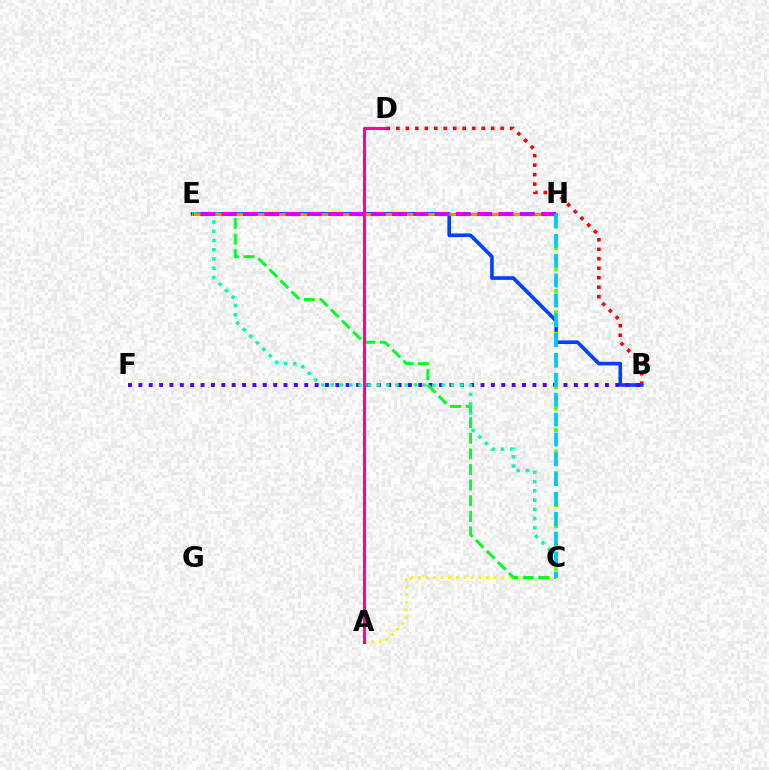{('B', 'D'): [{'color': '#ff0000', 'line_style': 'dotted', 'thickness': 2.58}], ('B', 'E'): [{'color': '#003fff', 'line_style': 'solid', 'thickness': 2.59}], ('A', 'C'): [{'color': '#eeff00', 'line_style': 'dotted', 'thickness': 2.06}], ('B', 'F'): [{'color': '#4f00ff', 'line_style': 'dotted', 'thickness': 2.82}], ('C', 'H'): [{'color': '#66ff00', 'line_style': 'dotted', 'thickness': 2.91}, {'color': '#00c7ff', 'line_style': 'dashed', 'thickness': 2.7}], ('C', 'E'): [{'color': '#00ffaf', 'line_style': 'dotted', 'thickness': 2.51}, {'color': '#00ff27', 'line_style': 'dashed', 'thickness': 2.12}], ('E', 'H'): [{'color': '#ff8800', 'line_style': 'solid', 'thickness': 2.24}, {'color': '#d600ff', 'line_style': 'dashed', 'thickness': 2.89}], ('A', 'D'): [{'color': '#ff00a0', 'line_style': 'solid', 'thickness': 2.22}]}